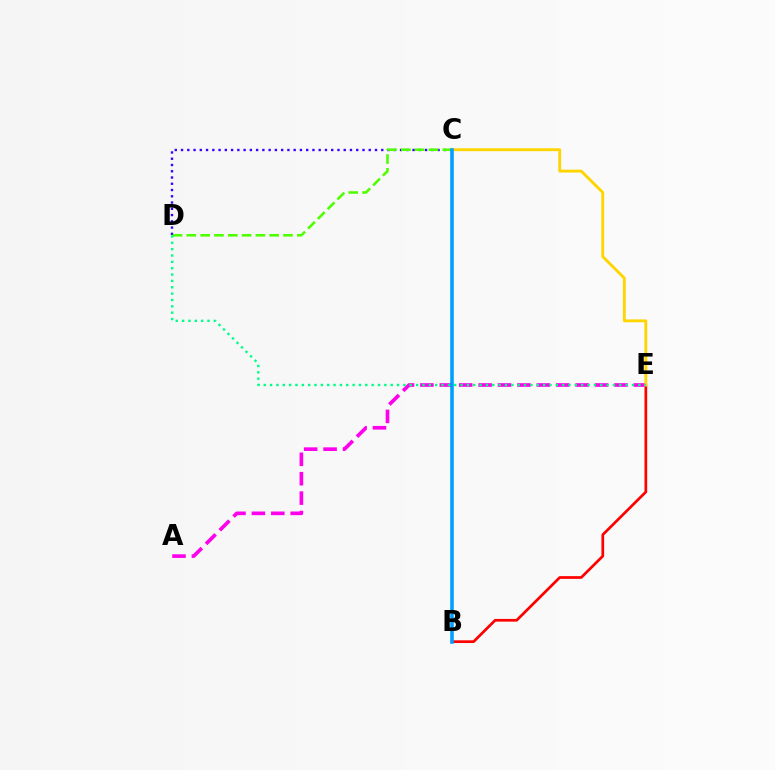{('B', 'E'): [{'color': '#ff0000', 'line_style': 'solid', 'thickness': 1.95}], ('C', 'D'): [{'color': '#3700ff', 'line_style': 'dotted', 'thickness': 1.7}, {'color': '#4fff00', 'line_style': 'dashed', 'thickness': 1.88}], ('A', 'E'): [{'color': '#ff00ed', 'line_style': 'dashed', 'thickness': 2.64}], ('C', 'E'): [{'color': '#ffd500', 'line_style': 'solid', 'thickness': 2.06}], ('B', 'C'): [{'color': '#009eff', 'line_style': 'solid', 'thickness': 2.57}], ('D', 'E'): [{'color': '#00ff86', 'line_style': 'dotted', 'thickness': 1.73}]}